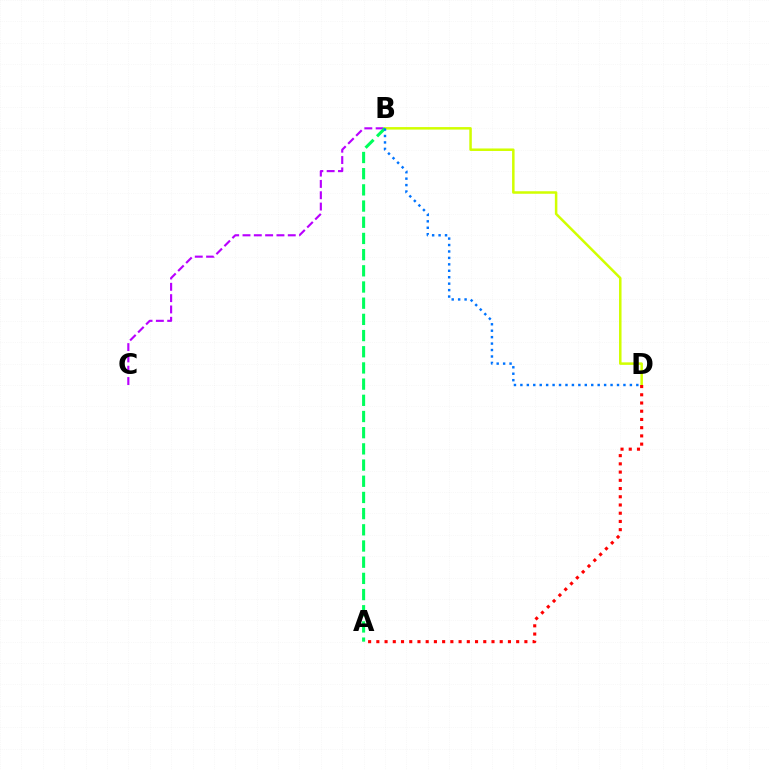{('B', 'C'): [{'color': '#b900ff', 'line_style': 'dashed', 'thickness': 1.54}], ('B', 'D'): [{'color': '#d1ff00', 'line_style': 'solid', 'thickness': 1.81}, {'color': '#0074ff', 'line_style': 'dotted', 'thickness': 1.75}], ('A', 'B'): [{'color': '#00ff5c', 'line_style': 'dashed', 'thickness': 2.2}], ('A', 'D'): [{'color': '#ff0000', 'line_style': 'dotted', 'thickness': 2.23}]}